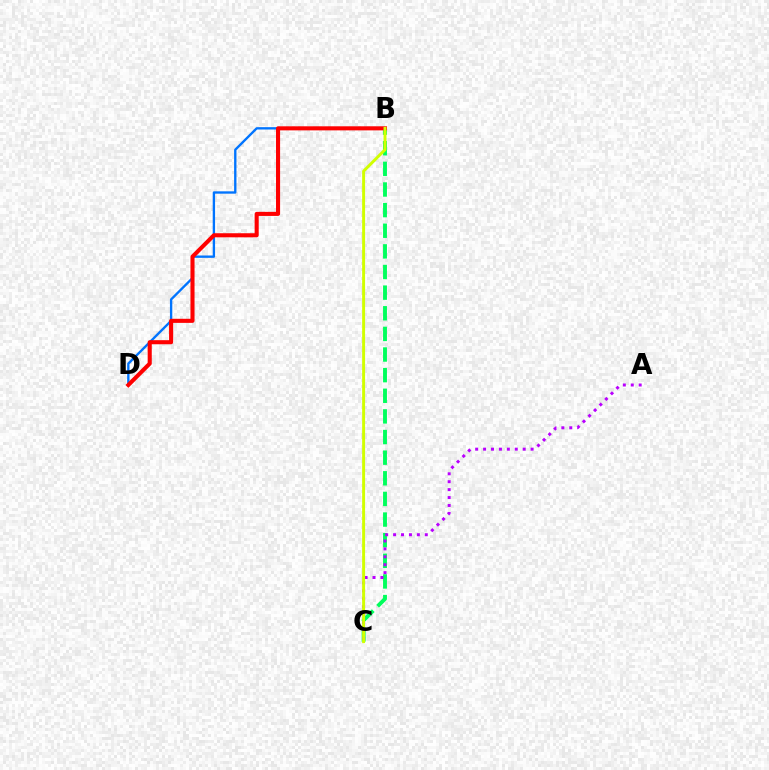{('B', 'D'): [{'color': '#0074ff', 'line_style': 'solid', 'thickness': 1.69}, {'color': '#ff0000', 'line_style': 'solid', 'thickness': 2.94}], ('B', 'C'): [{'color': '#00ff5c', 'line_style': 'dashed', 'thickness': 2.8}, {'color': '#d1ff00', 'line_style': 'solid', 'thickness': 2.11}], ('A', 'C'): [{'color': '#b900ff', 'line_style': 'dotted', 'thickness': 2.15}]}